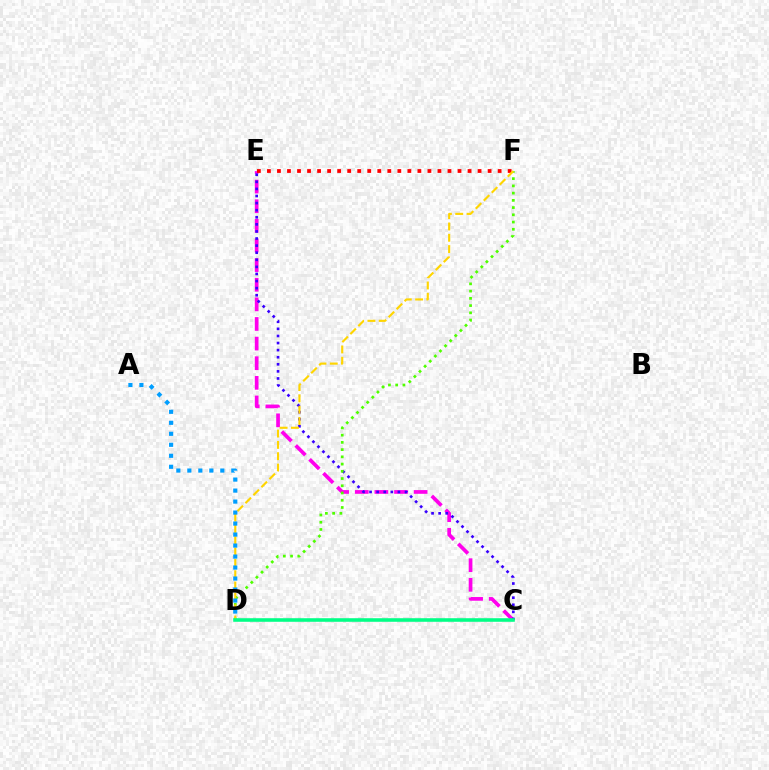{('C', 'E'): [{'color': '#ff00ed', 'line_style': 'dashed', 'thickness': 2.67}, {'color': '#3700ff', 'line_style': 'dotted', 'thickness': 1.93}], ('E', 'F'): [{'color': '#ff0000', 'line_style': 'dotted', 'thickness': 2.73}], ('D', 'F'): [{'color': '#4fff00', 'line_style': 'dotted', 'thickness': 1.96}, {'color': '#ffd500', 'line_style': 'dashed', 'thickness': 1.54}], ('A', 'D'): [{'color': '#009eff', 'line_style': 'dotted', 'thickness': 2.99}], ('C', 'D'): [{'color': '#00ff86', 'line_style': 'solid', 'thickness': 2.57}]}